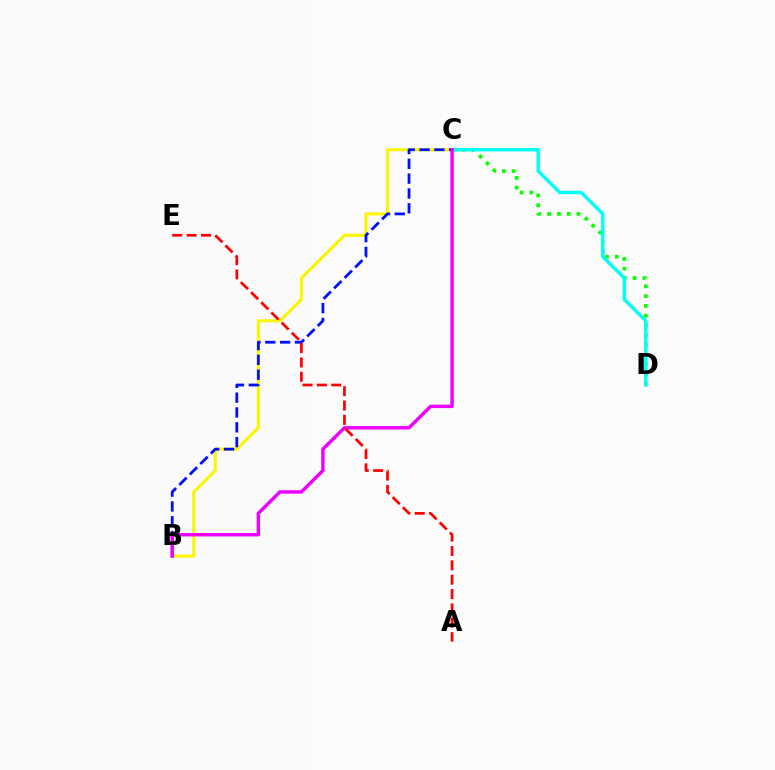{('B', 'C'): [{'color': '#fcf500', 'line_style': 'solid', 'thickness': 2.22}, {'color': '#0010ff', 'line_style': 'dashed', 'thickness': 2.01}, {'color': '#ee00ff', 'line_style': 'solid', 'thickness': 2.46}], ('C', 'D'): [{'color': '#08ff00', 'line_style': 'dotted', 'thickness': 2.66}, {'color': '#00fff6', 'line_style': 'solid', 'thickness': 2.47}], ('A', 'E'): [{'color': '#ff0000', 'line_style': 'dashed', 'thickness': 1.95}]}